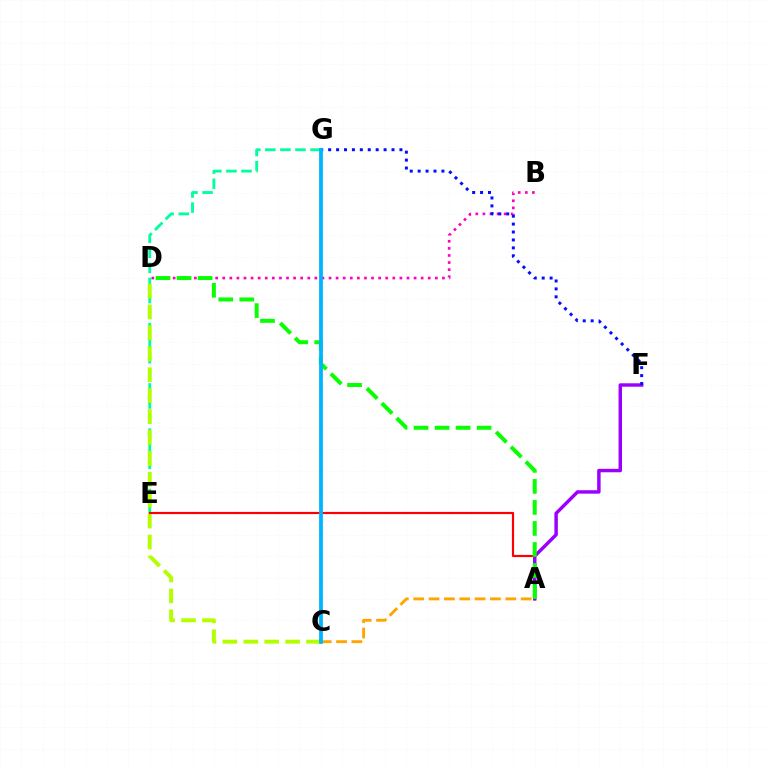{('E', 'G'): [{'color': '#00ff9d', 'line_style': 'dashed', 'thickness': 2.05}], ('C', 'D'): [{'color': '#b3ff00', 'line_style': 'dashed', 'thickness': 2.84}], ('A', 'E'): [{'color': '#ff0000', 'line_style': 'solid', 'thickness': 1.56}], ('B', 'D'): [{'color': '#ff00bd', 'line_style': 'dotted', 'thickness': 1.93}], ('A', 'F'): [{'color': '#9b00ff', 'line_style': 'solid', 'thickness': 2.48}], ('A', 'D'): [{'color': '#08ff00', 'line_style': 'dashed', 'thickness': 2.86}], ('A', 'C'): [{'color': '#ffa500', 'line_style': 'dashed', 'thickness': 2.08}], ('F', 'G'): [{'color': '#0010ff', 'line_style': 'dotted', 'thickness': 2.15}], ('C', 'G'): [{'color': '#00b5ff', 'line_style': 'solid', 'thickness': 2.72}]}